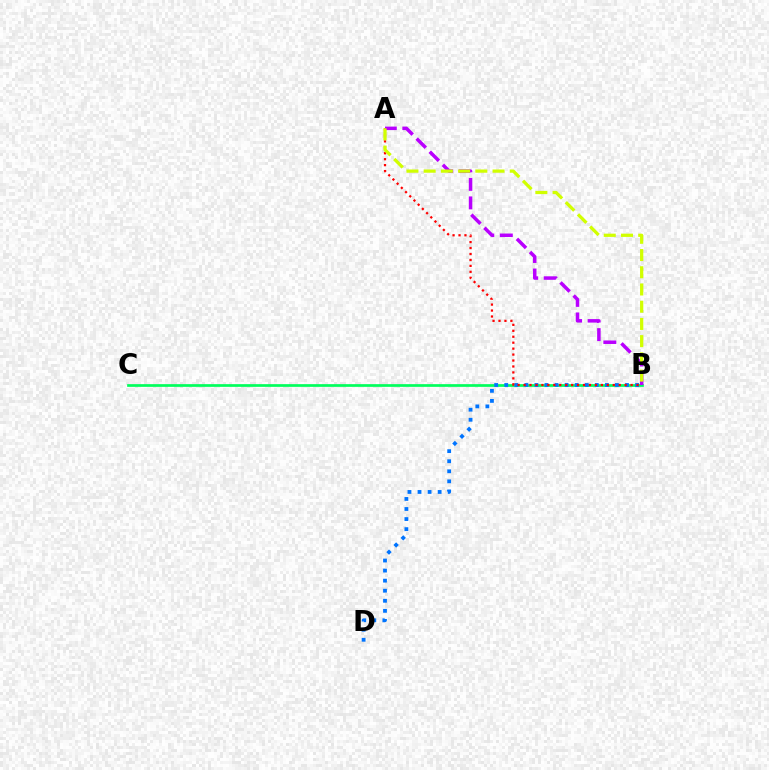{('B', 'C'): [{'color': '#00ff5c', 'line_style': 'solid', 'thickness': 1.95}], ('B', 'D'): [{'color': '#0074ff', 'line_style': 'dotted', 'thickness': 2.73}], ('A', 'B'): [{'color': '#ff0000', 'line_style': 'dotted', 'thickness': 1.62}, {'color': '#b900ff', 'line_style': 'dashed', 'thickness': 2.52}, {'color': '#d1ff00', 'line_style': 'dashed', 'thickness': 2.34}]}